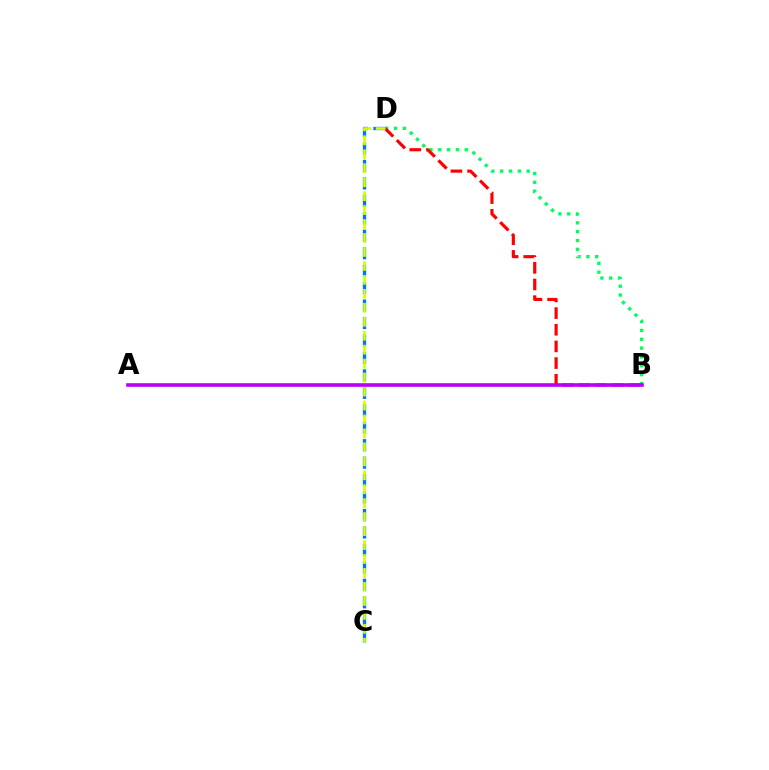{('B', 'D'): [{'color': '#00ff5c', 'line_style': 'dotted', 'thickness': 2.4}, {'color': '#ff0000', 'line_style': 'dashed', 'thickness': 2.26}], ('C', 'D'): [{'color': '#0074ff', 'line_style': 'dashed', 'thickness': 2.37}, {'color': '#d1ff00', 'line_style': 'dashed', 'thickness': 1.9}], ('A', 'B'): [{'color': '#b900ff', 'line_style': 'solid', 'thickness': 2.6}]}